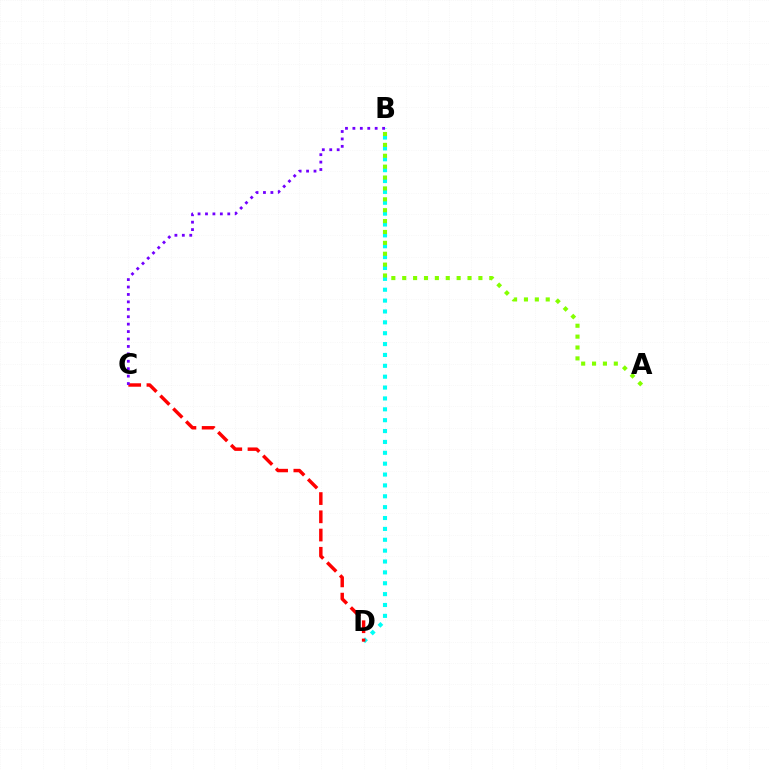{('B', 'D'): [{'color': '#00fff6', 'line_style': 'dotted', 'thickness': 2.95}], ('C', 'D'): [{'color': '#ff0000', 'line_style': 'dashed', 'thickness': 2.48}], ('A', 'B'): [{'color': '#84ff00', 'line_style': 'dotted', 'thickness': 2.96}], ('B', 'C'): [{'color': '#7200ff', 'line_style': 'dotted', 'thickness': 2.02}]}